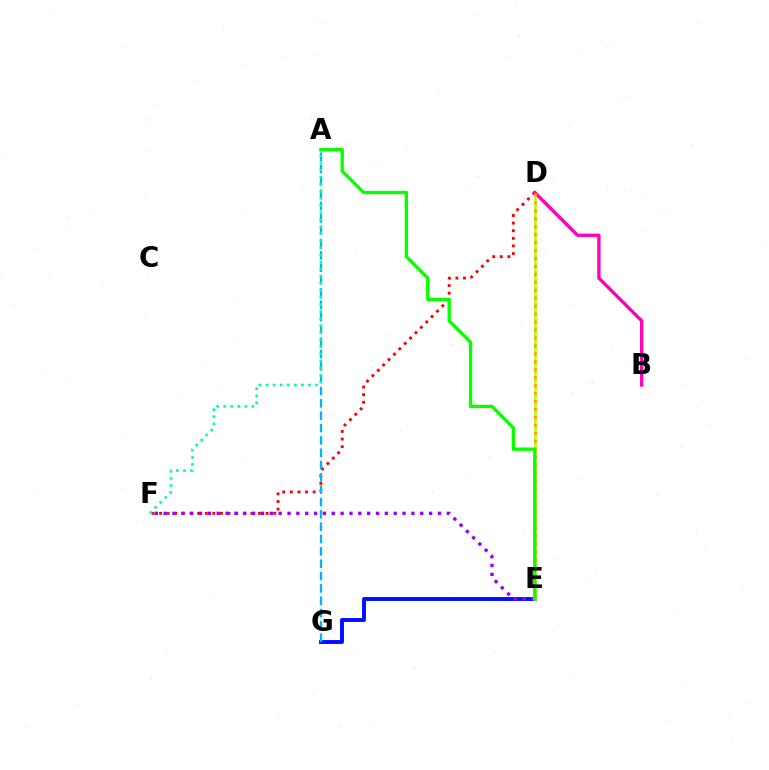{('D', 'F'): [{'color': '#ff0000', 'line_style': 'dotted', 'thickness': 2.07}], ('E', 'G'): [{'color': '#0010ff', 'line_style': 'solid', 'thickness': 2.82}], ('D', 'E'): [{'color': '#b3ff00', 'line_style': 'solid', 'thickness': 1.81}, {'color': '#ffa500', 'line_style': 'dotted', 'thickness': 2.16}], ('A', 'G'): [{'color': '#00b5ff', 'line_style': 'dashed', 'thickness': 1.68}], ('A', 'F'): [{'color': '#00ff9d', 'line_style': 'dotted', 'thickness': 1.92}], ('B', 'D'): [{'color': '#ff00bd', 'line_style': 'solid', 'thickness': 2.41}], ('E', 'F'): [{'color': '#9b00ff', 'line_style': 'dotted', 'thickness': 2.4}], ('A', 'E'): [{'color': '#08ff00', 'line_style': 'solid', 'thickness': 2.41}]}